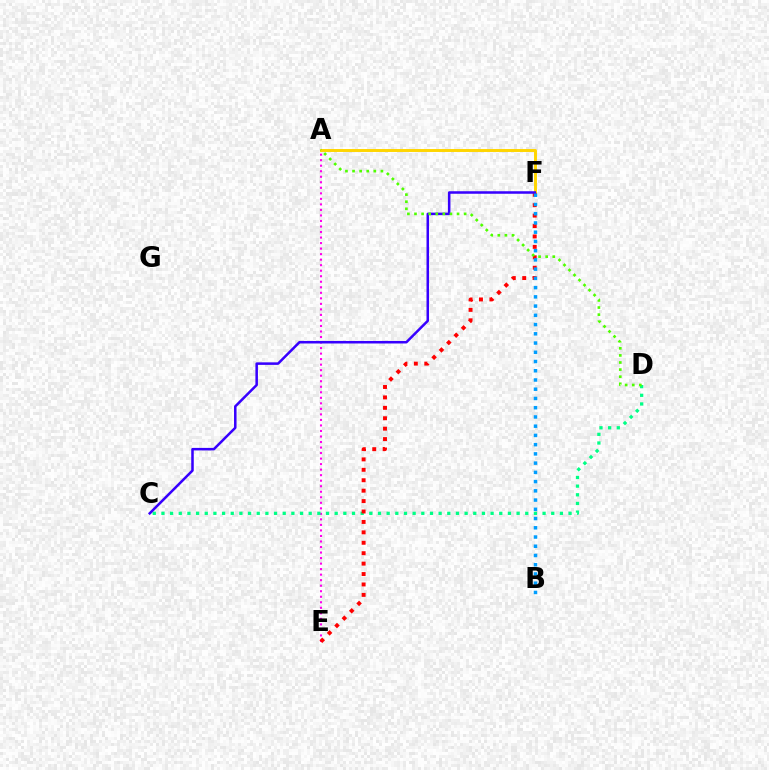{('A', 'E'): [{'color': '#ff00ed', 'line_style': 'dotted', 'thickness': 1.5}], ('A', 'F'): [{'color': '#ffd500', 'line_style': 'solid', 'thickness': 2.12}], ('C', 'D'): [{'color': '#00ff86', 'line_style': 'dotted', 'thickness': 2.35}], ('E', 'F'): [{'color': '#ff0000', 'line_style': 'dotted', 'thickness': 2.83}], ('C', 'F'): [{'color': '#3700ff', 'line_style': 'solid', 'thickness': 1.82}], ('B', 'F'): [{'color': '#009eff', 'line_style': 'dotted', 'thickness': 2.51}], ('A', 'D'): [{'color': '#4fff00', 'line_style': 'dotted', 'thickness': 1.93}]}